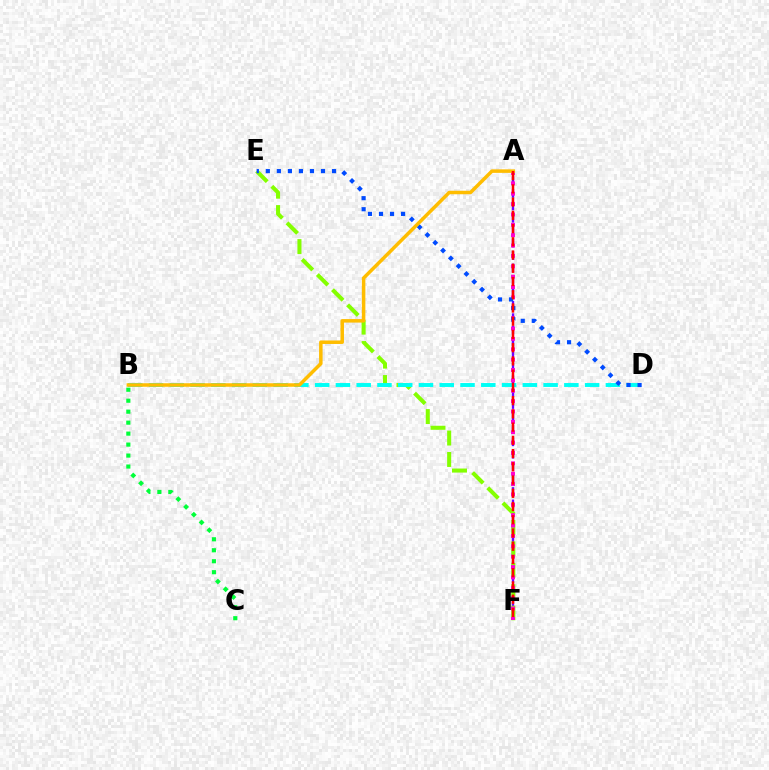{('A', 'F'): [{'color': '#7200ff', 'line_style': 'dashed', 'thickness': 1.69}, {'color': '#ff00cf', 'line_style': 'dotted', 'thickness': 2.82}, {'color': '#ff0000', 'line_style': 'dashed', 'thickness': 1.8}], ('E', 'F'): [{'color': '#84ff00', 'line_style': 'dashed', 'thickness': 2.91}], ('B', 'D'): [{'color': '#00fff6', 'line_style': 'dashed', 'thickness': 2.82}], ('B', 'C'): [{'color': '#00ff39', 'line_style': 'dotted', 'thickness': 2.98}], ('D', 'E'): [{'color': '#004bff', 'line_style': 'dotted', 'thickness': 3.0}], ('A', 'B'): [{'color': '#ffbd00', 'line_style': 'solid', 'thickness': 2.52}]}